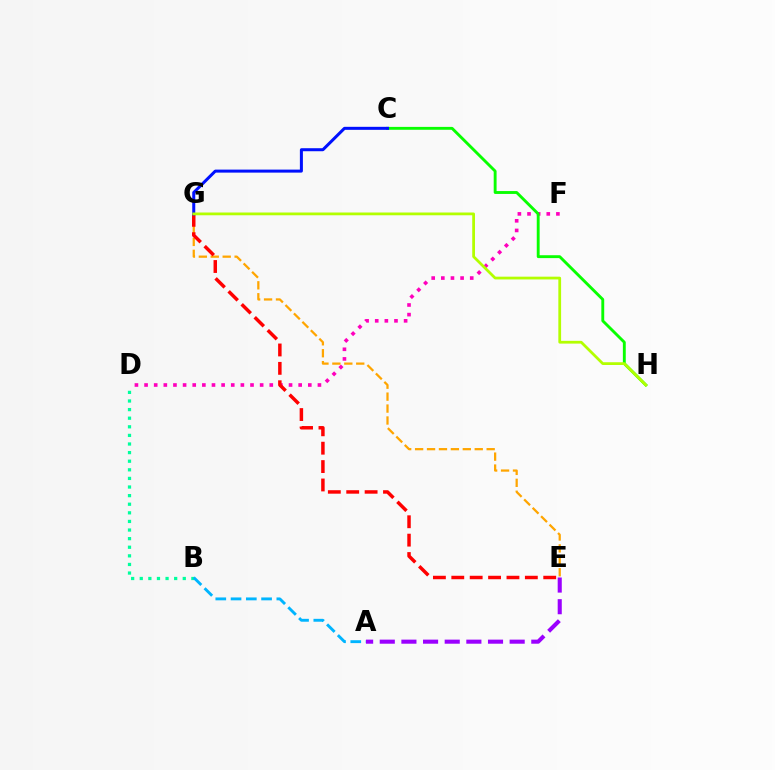{('B', 'D'): [{'color': '#00ff9d', 'line_style': 'dotted', 'thickness': 2.34}], ('A', 'B'): [{'color': '#00b5ff', 'line_style': 'dashed', 'thickness': 2.07}], ('A', 'E'): [{'color': '#9b00ff', 'line_style': 'dashed', 'thickness': 2.94}], ('D', 'F'): [{'color': '#ff00bd', 'line_style': 'dotted', 'thickness': 2.62}], ('C', 'H'): [{'color': '#08ff00', 'line_style': 'solid', 'thickness': 2.07}], ('E', 'G'): [{'color': '#ffa500', 'line_style': 'dashed', 'thickness': 1.62}, {'color': '#ff0000', 'line_style': 'dashed', 'thickness': 2.5}], ('C', 'G'): [{'color': '#0010ff', 'line_style': 'solid', 'thickness': 2.17}], ('G', 'H'): [{'color': '#b3ff00', 'line_style': 'solid', 'thickness': 1.99}]}